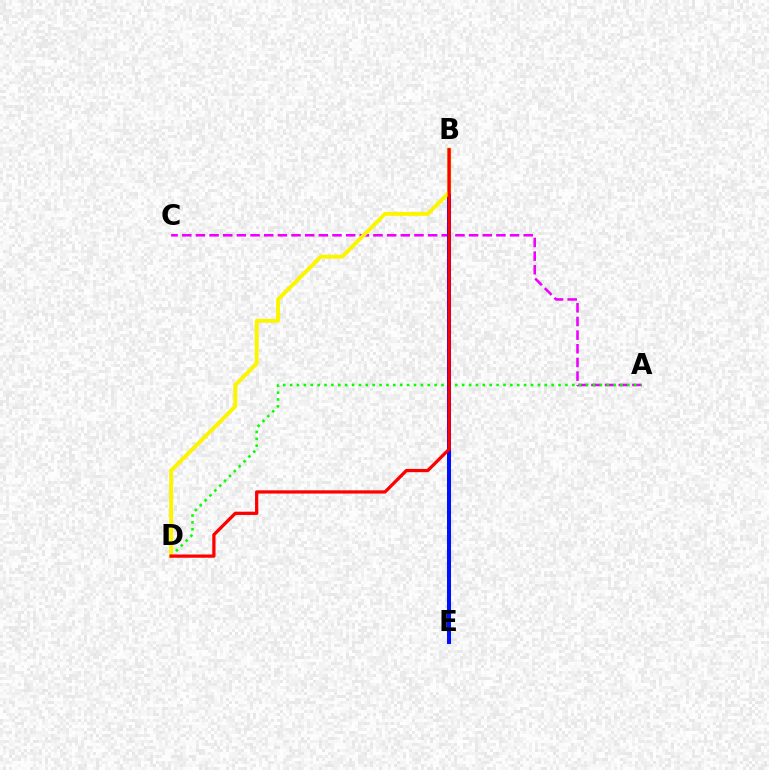{('B', 'E'): [{'color': '#00fff6', 'line_style': 'solid', 'thickness': 1.56}, {'color': '#0010ff', 'line_style': 'solid', 'thickness': 2.9}], ('A', 'C'): [{'color': '#ee00ff', 'line_style': 'dashed', 'thickness': 1.86}], ('A', 'D'): [{'color': '#08ff00', 'line_style': 'dotted', 'thickness': 1.87}], ('B', 'D'): [{'color': '#fcf500', 'line_style': 'solid', 'thickness': 2.83}, {'color': '#ff0000', 'line_style': 'solid', 'thickness': 2.34}]}